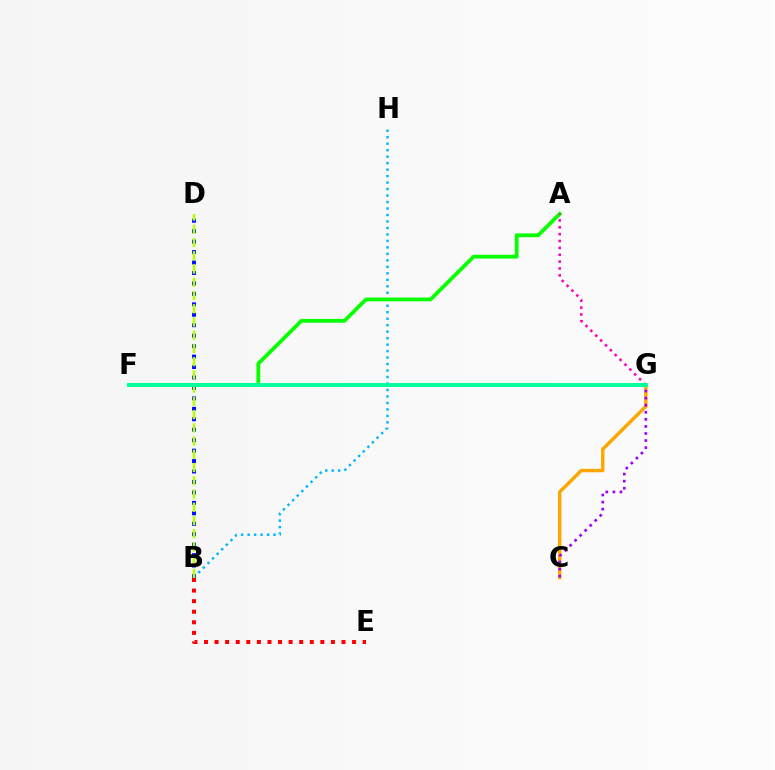{('C', 'G'): [{'color': '#ffa500', 'line_style': 'solid', 'thickness': 2.45}, {'color': '#9b00ff', 'line_style': 'dotted', 'thickness': 1.92}], ('B', 'H'): [{'color': '#00b5ff', 'line_style': 'dotted', 'thickness': 1.76}], ('B', 'D'): [{'color': '#0010ff', 'line_style': 'dotted', 'thickness': 2.84}, {'color': '#b3ff00', 'line_style': 'dashed', 'thickness': 1.8}], ('A', 'F'): [{'color': '#08ff00', 'line_style': 'solid', 'thickness': 2.72}], ('B', 'E'): [{'color': '#ff0000', 'line_style': 'dotted', 'thickness': 2.87}], ('A', 'G'): [{'color': '#ff00bd', 'line_style': 'dotted', 'thickness': 1.87}], ('F', 'G'): [{'color': '#00ff9d', 'line_style': 'solid', 'thickness': 2.8}]}